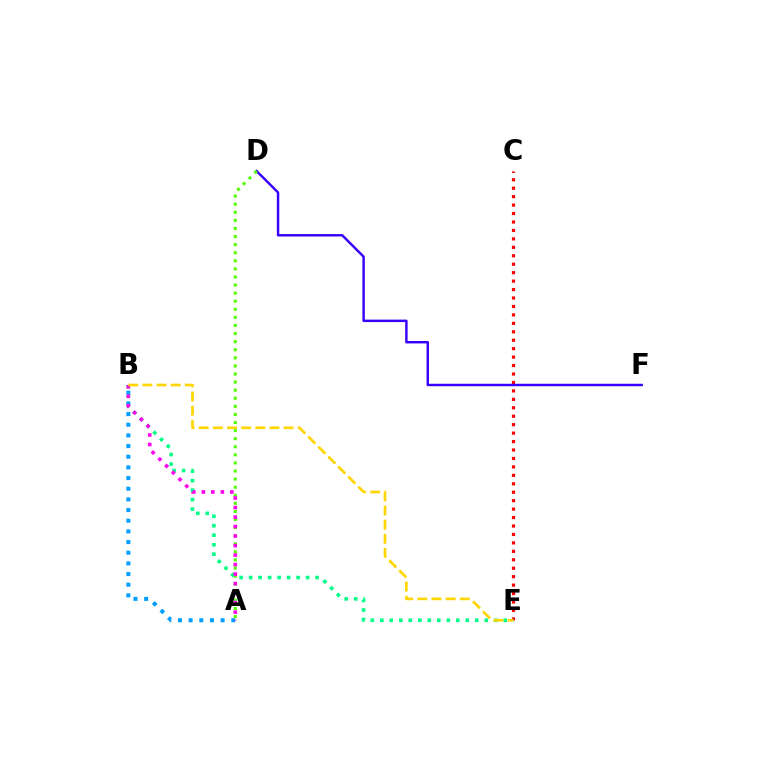{('C', 'E'): [{'color': '#ff0000', 'line_style': 'dotted', 'thickness': 2.29}], ('D', 'F'): [{'color': '#3700ff', 'line_style': 'solid', 'thickness': 1.76}], ('B', 'E'): [{'color': '#00ff86', 'line_style': 'dotted', 'thickness': 2.58}, {'color': '#ffd500', 'line_style': 'dashed', 'thickness': 1.92}], ('A', 'D'): [{'color': '#4fff00', 'line_style': 'dotted', 'thickness': 2.2}], ('A', 'B'): [{'color': '#009eff', 'line_style': 'dotted', 'thickness': 2.9}, {'color': '#ff00ed', 'line_style': 'dotted', 'thickness': 2.58}]}